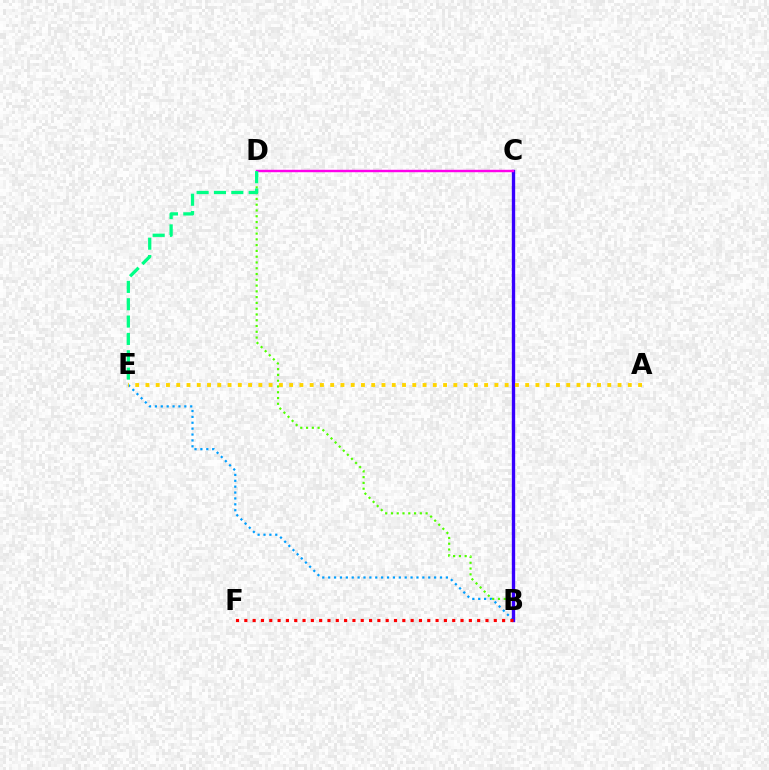{('B', 'E'): [{'color': '#009eff', 'line_style': 'dotted', 'thickness': 1.6}], ('B', 'D'): [{'color': '#4fff00', 'line_style': 'dotted', 'thickness': 1.57}], ('B', 'C'): [{'color': '#3700ff', 'line_style': 'solid', 'thickness': 2.41}], ('C', 'D'): [{'color': '#ff00ed', 'line_style': 'solid', 'thickness': 1.75}], ('B', 'F'): [{'color': '#ff0000', 'line_style': 'dotted', 'thickness': 2.26}], ('A', 'E'): [{'color': '#ffd500', 'line_style': 'dotted', 'thickness': 2.79}], ('D', 'E'): [{'color': '#00ff86', 'line_style': 'dashed', 'thickness': 2.36}]}